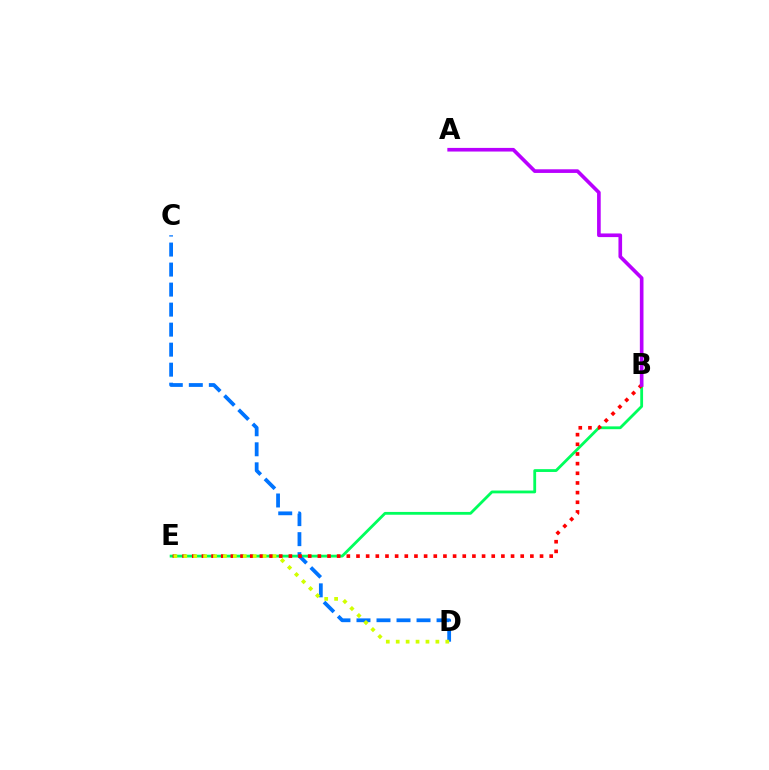{('B', 'E'): [{'color': '#00ff5c', 'line_style': 'solid', 'thickness': 2.02}, {'color': '#ff0000', 'line_style': 'dotted', 'thickness': 2.62}], ('C', 'D'): [{'color': '#0074ff', 'line_style': 'dashed', 'thickness': 2.72}], ('A', 'B'): [{'color': '#b900ff', 'line_style': 'solid', 'thickness': 2.62}], ('D', 'E'): [{'color': '#d1ff00', 'line_style': 'dotted', 'thickness': 2.69}]}